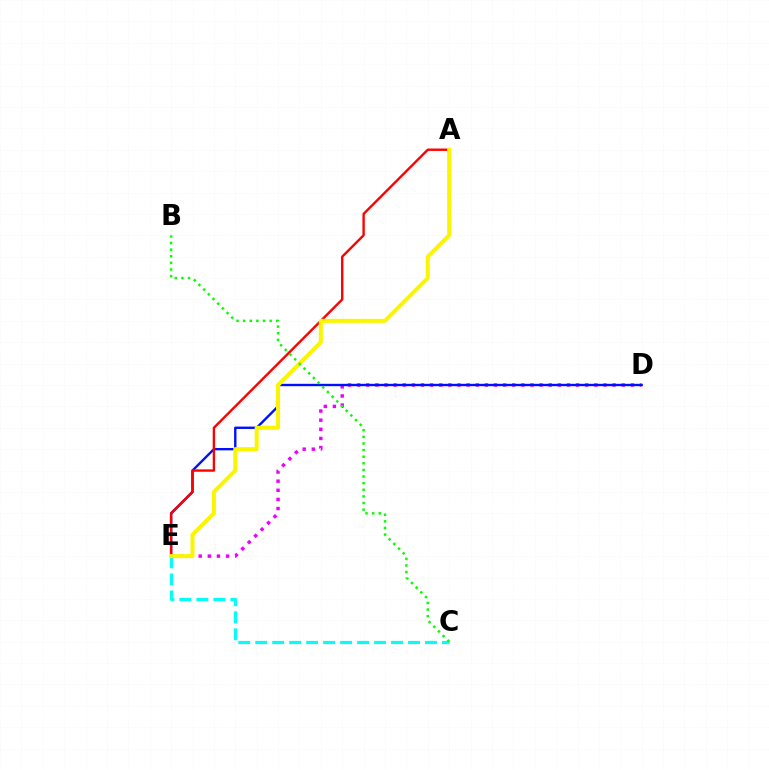{('D', 'E'): [{'color': '#ee00ff', 'line_style': 'dotted', 'thickness': 2.48}, {'color': '#0010ff', 'line_style': 'solid', 'thickness': 1.71}], ('A', 'E'): [{'color': '#ff0000', 'line_style': 'solid', 'thickness': 1.72}, {'color': '#fcf500', 'line_style': 'solid', 'thickness': 2.88}], ('C', 'E'): [{'color': '#00fff6', 'line_style': 'dashed', 'thickness': 2.31}], ('B', 'C'): [{'color': '#08ff00', 'line_style': 'dotted', 'thickness': 1.8}]}